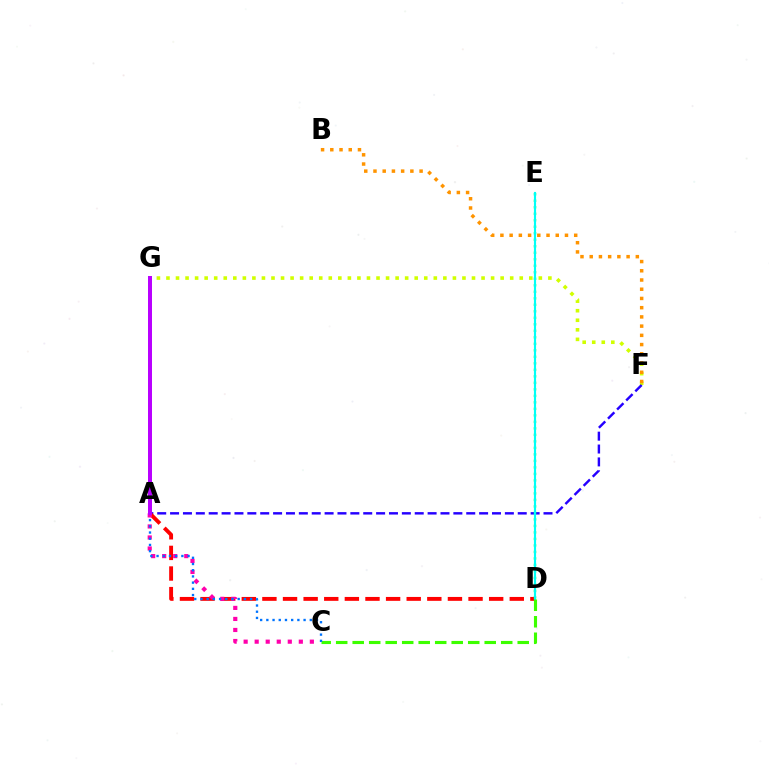{('F', 'G'): [{'color': '#d1ff00', 'line_style': 'dotted', 'thickness': 2.59}], ('A', 'F'): [{'color': '#2500ff', 'line_style': 'dashed', 'thickness': 1.75}], ('A', 'D'): [{'color': '#ff0000', 'line_style': 'dashed', 'thickness': 2.8}], ('D', 'E'): [{'color': '#00ff5c', 'line_style': 'dotted', 'thickness': 1.77}, {'color': '#00fff6', 'line_style': 'solid', 'thickness': 1.54}], ('C', 'D'): [{'color': '#3dff00', 'line_style': 'dashed', 'thickness': 2.24}], ('A', 'C'): [{'color': '#ff00ac', 'line_style': 'dotted', 'thickness': 3.0}, {'color': '#0074ff', 'line_style': 'dotted', 'thickness': 1.69}], ('A', 'G'): [{'color': '#b900ff', 'line_style': 'solid', 'thickness': 2.87}], ('B', 'F'): [{'color': '#ff9400', 'line_style': 'dotted', 'thickness': 2.51}]}